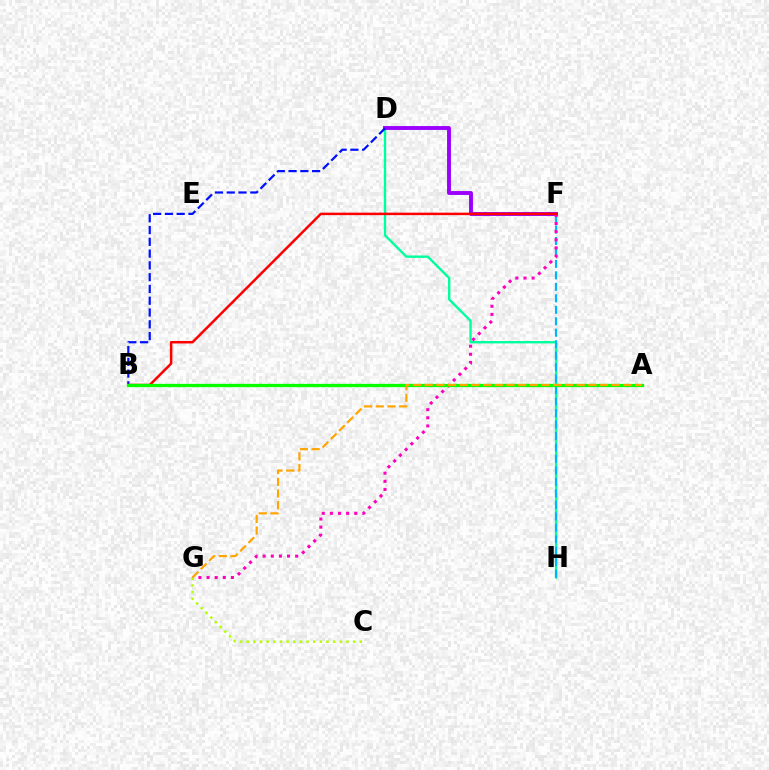{('D', 'H'): [{'color': '#00ff9d', 'line_style': 'solid', 'thickness': 1.72}], ('F', 'H'): [{'color': '#00b5ff', 'line_style': 'dashed', 'thickness': 1.56}], ('D', 'F'): [{'color': '#9b00ff', 'line_style': 'solid', 'thickness': 2.8}], ('F', 'G'): [{'color': '#ff00bd', 'line_style': 'dotted', 'thickness': 2.21}], ('B', 'D'): [{'color': '#0010ff', 'line_style': 'dashed', 'thickness': 1.6}], ('B', 'F'): [{'color': '#ff0000', 'line_style': 'solid', 'thickness': 1.8}], ('A', 'B'): [{'color': '#08ff00', 'line_style': 'solid', 'thickness': 2.36}], ('C', 'G'): [{'color': '#b3ff00', 'line_style': 'dotted', 'thickness': 1.81}], ('A', 'G'): [{'color': '#ffa500', 'line_style': 'dashed', 'thickness': 1.59}]}